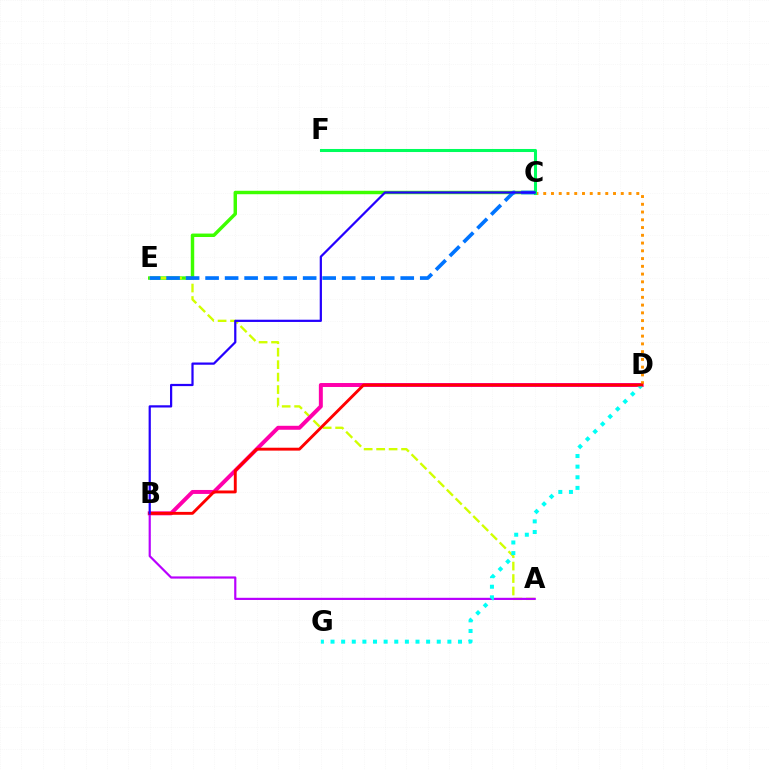{('C', 'E'): [{'color': '#3dff00', 'line_style': 'solid', 'thickness': 2.48}, {'color': '#0074ff', 'line_style': 'dashed', 'thickness': 2.65}], ('A', 'E'): [{'color': '#d1ff00', 'line_style': 'dashed', 'thickness': 1.69}], ('B', 'D'): [{'color': '#ff00ac', 'line_style': 'solid', 'thickness': 2.85}, {'color': '#ff0000', 'line_style': 'solid', 'thickness': 2.08}], ('A', 'B'): [{'color': '#b900ff', 'line_style': 'solid', 'thickness': 1.57}], ('C', 'D'): [{'color': '#ff9400', 'line_style': 'dotted', 'thickness': 2.11}], ('C', 'F'): [{'color': '#00ff5c', 'line_style': 'solid', 'thickness': 2.19}], ('D', 'G'): [{'color': '#00fff6', 'line_style': 'dotted', 'thickness': 2.89}], ('B', 'C'): [{'color': '#2500ff', 'line_style': 'solid', 'thickness': 1.61}]}